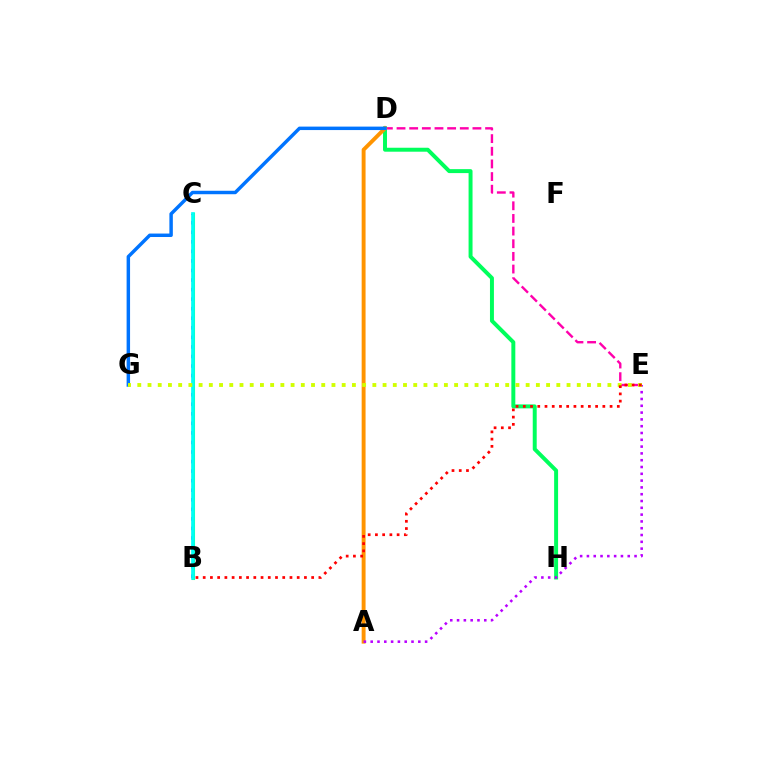{('B', 'C'): [{'color': '#2500ff', 'line_style': 'dotted', 'thickness': 2.6}, {'color': '#3dff00', 'line_style': 'solid', 'thickness': 2.2}, {'color': '#00fff6', 'line_style': 'solid', 'thickness': 2.66}], ('D', 'E'): [{'color': '#ff00ac', 'line_style': 'dashed', 'thickness': 1.72}], ('D', 'H'): [{'color': '#00ff5c', 'line_style': 'solid', 'thickness': 2.85}], ('A', 'D'): [{'color': '#ff9400', 'line_style': 'solid', 'thickness': 2.81}], ('D', 'G'): [{'color': '#0074ff', 'line_style': 'solid', 'thickness': 2.49}], ('A', 'E'): [{'color': '#b900ff', 'line_style': 'dotted', 'thickness': 1.85}], ('E', 'G'): [{'color': '#d1ff00', 'line_style': 'dotted', 'thickness': 2.78}], ('B', 'E'): [{'color': '#ff0000', 'line_style': 'dotted', 'thickness': 1.96}]}